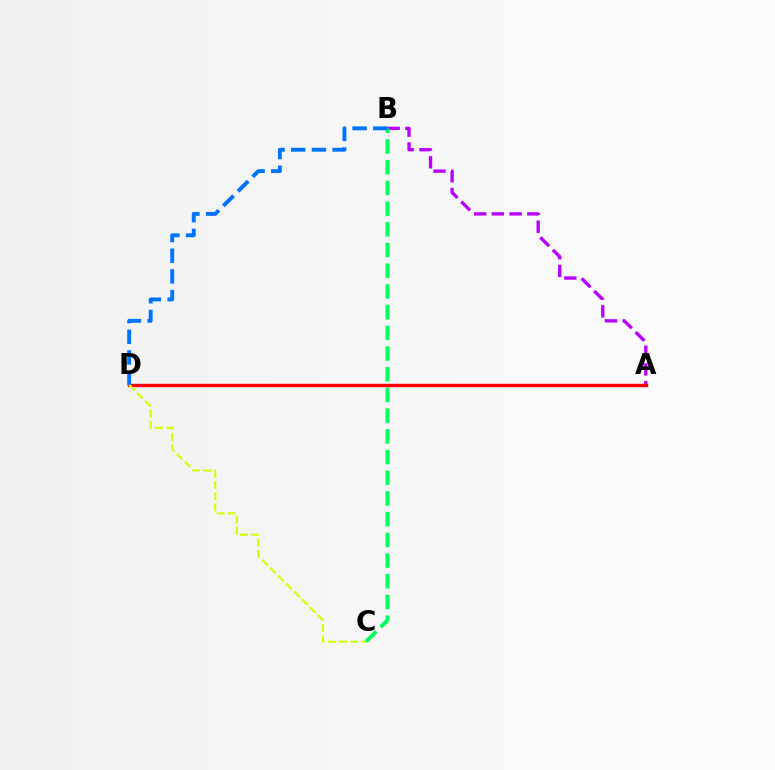{('A', 'B'): [{'color': '#b900ff', 'line_style': 'dashed', 'thickness': 2.41}], ('B', 'C'): [{'color': '#00ff5c', 'line_style': 'dashed', 'thickness': 2.81}], ('A', 'D'): [{'color': '#ff0000', 'line_style': 'solid', 'thickness': 2.44}], ('B', 'D'): [{'color': '#0074ff', 'line_style': 'dashed', 'thickness': 2.81}], ('C', 'D'): [{'color': '#d1ff00', 'line_style': 'dashed', 'thickness': 1.52}]}